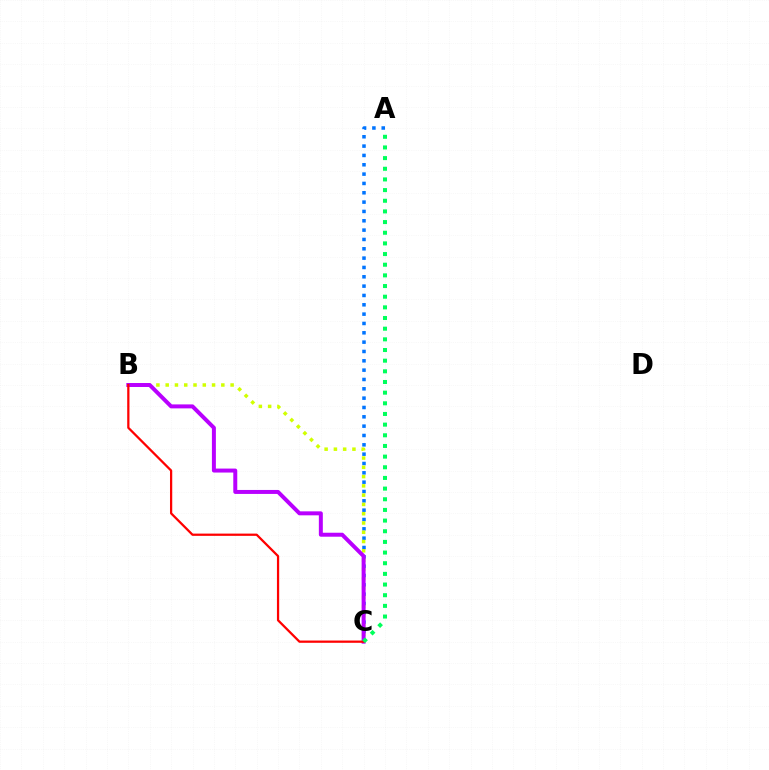{('A', 'C'): [{'color': '#0074ff', 'line_style': 'dotted', 'thickness': 2.54}, {'color': '#00ff5c', 'line_style': 'dotted', 'thickness': 2.9}], ('B', 'C'): [{'color': '#d1ff00', 'line_style': 'dotted', 'thickness': 2.52}, {'color': '#b900ff', 'line_style': 'solid', 'thickness': 2.86}, {'color': '#ff0000', 'line_style': 'solid', 'thickness': 1.62}]}